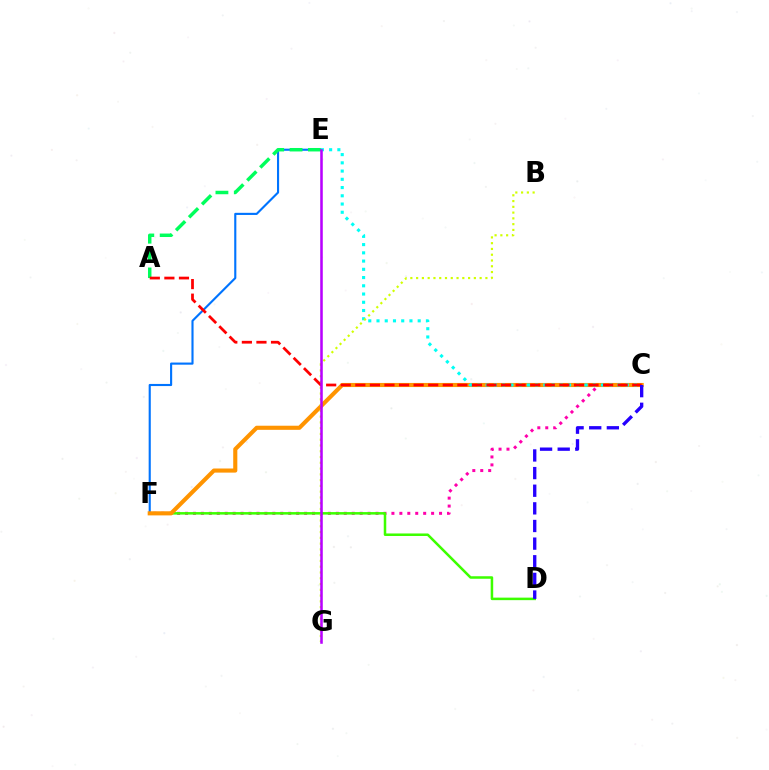{('E', 'F'): [{'color': '#0074ff', 'line_style': 'solid', 'thickness': 1.53}], ('C', 'F'): [{'color': '#ff00ac', 'line_style': 'dotted', 'thickness': 2.16}, {'color': '#ff9400', 'line_style': 'solid', 'thickness': 2.96}], ('D', 'F'): [{'color': '#3dff00', 'line_style': 'solid', 'thickness': 1.81}], ('C', 'E'): [{'color': '#00fff6', 'line_style': 'dotted', 'thickness': 2.24}], ('A', 'E'): [{'color': '#00ff5c', 'line_style': 'dashed', 'thickness': 2.5}], ('B', 'G'): [{'color': '#d1ff00', 'line_style': 'dotted', 'thickness': 1.57}], ('A', 'C'): [{'color': '#ff0000', 'line_style': 'dashed', 'thickness': 1.98}], ('C', 'D'): [{'color': '#2500ff', 'line_style': 'dashed', 'thickness': 2.4}], ('E', 'G'): [{'color': '#b900ff', 'line_style': 'solid', 'thickness': 1.83}]}